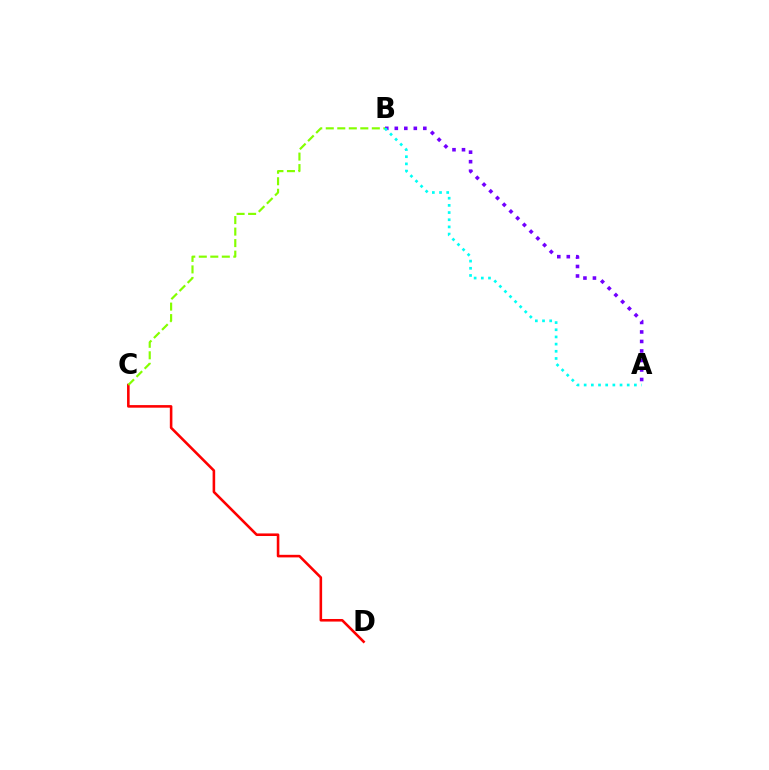{('C', 'D'): [{'color': '#ff0000', 'line_style': 'solid', 'thickness': 1.86}], ('B', 'C'): [{'color': '#84ff00', 'line_style': 'dashed', 'thickness': 1.56}], ('A', 'B'): [{'color': '#7200ff', 'line_style': 'dotted', 'thickness': 2.58}, {'color': '#00fff6', 'line_style': 'dotted', 'thickness': 1.95}]}